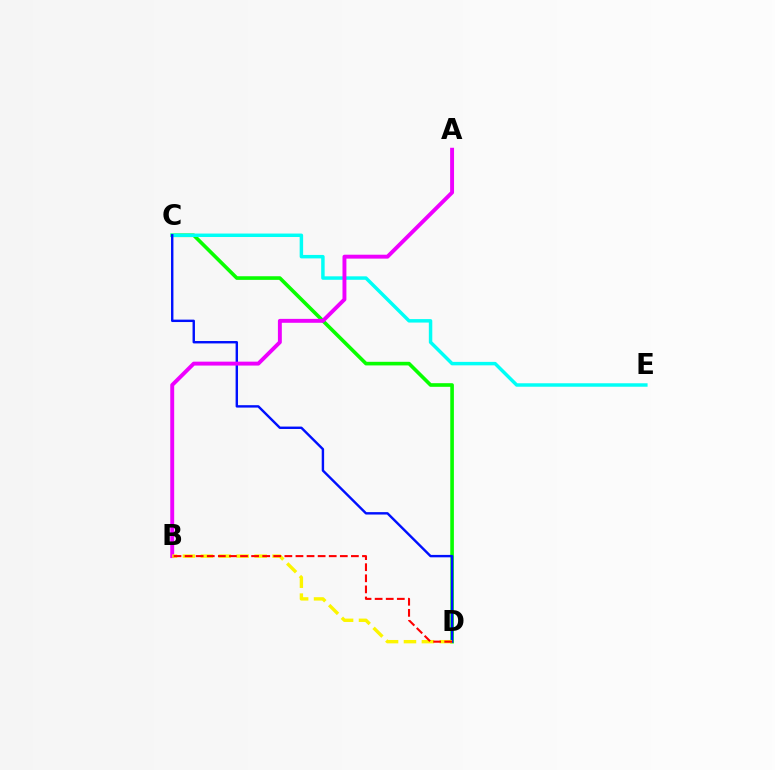{('C', 'D'): [{'color': '#08ff00', 'line_style': 'solid', 'thickness': 2.61}, {'color': '#0010ff', 'line_style': 'solid', 'thickness': 1.73}], ('C', 'E'): [{'color': '#00fff6', 'line_style': 'solid', 'thickness': 2.49}], ('A', 'B'): [{'color': '#ee00ff', 'line_style': 'solid', 'thickness': 2.82}], ('B', 'D'): [{'color': '#fcf500', 'line_style': 'dashed', 'thickness': 2.44}, {'color': '#ff0000', 'line_style': 'dashed', 'thickness': 1.51}]}